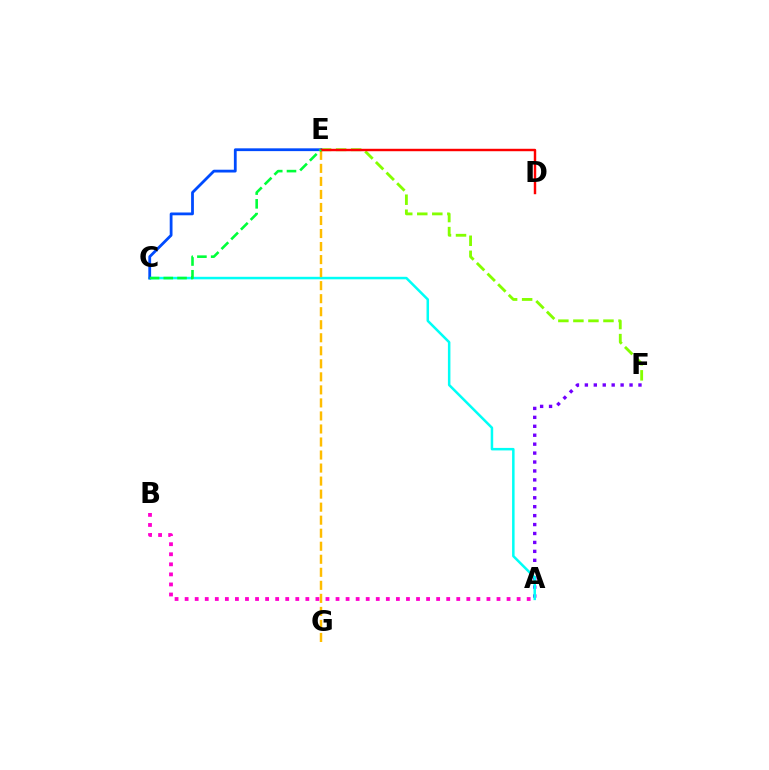{('A', 'F'): [{'color': '#7200ff', 'line_style': 'dotted', 'thickness': 2.43}], ('A', 'C'): [{'color': '#00fff6', 'line_style': 'solid', 'thickness': 1.81}], ('E', 'G'): [{'color': '#ffbd00', 'line_style': 'dashed', 'thickness': 1.77}], ('E', 'F'): [{'color': '#84ff00', 'line_style': 'dashed', 'thickness': 2.04}], ('C', 'E'): [{'color': '#004bff', 'line_style': 'solid', 'thickness': 2.01}, {'color': '#00ff39', 'line_style': 'dashed', 'thickness': 1.87}], ('A', 'B'): [{'color': '#ff00cf', 'line_style': 'dotted', 'thickness': 2.73}], ('D', 'E'): [{'color': '#ff0000', 'line_style': 'solid', 'thickness': 1.76}]}